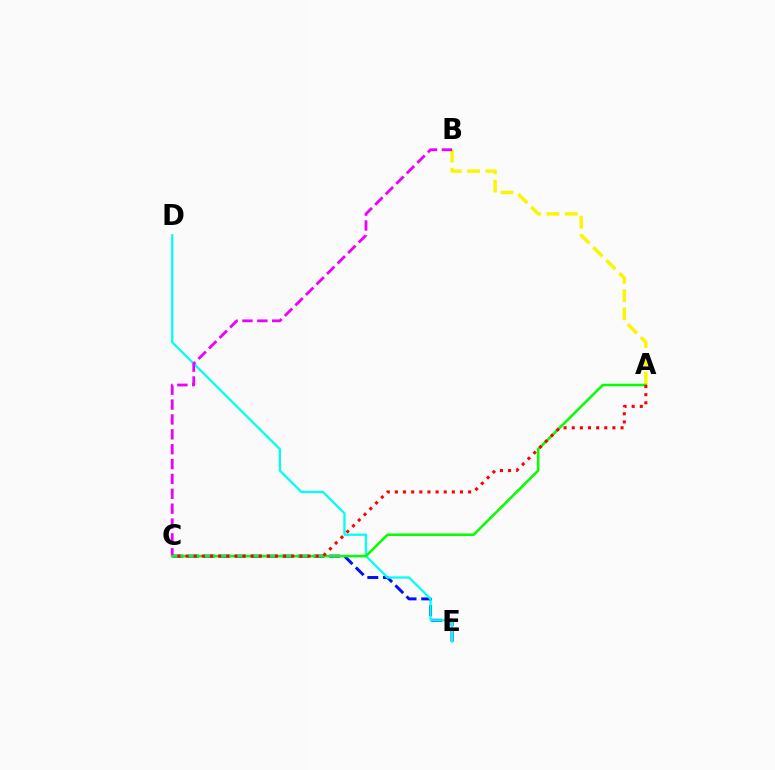{('C', 'E'): [{'color': '#0010ff', 'line_style': 'dashed', 'thickness': 2.13}], ('A', 'B'): [{'color': '#fcf500', 'line_style': 'dashed', 'thickness': 2.48}], ('D', 'E'): [{'color': '#00fff6', 'line_style': 'solid', 'thickness': 1.63}], ('B', 'C'): [{'color': '#ee00ff', 'line_style': 'dashed', 'thickness': 2.02}], ('A', 'C'): [{'color': '#08ff00', 'line_style': 'solid', 'thickness': 1.84}, {'color': '#ff0000', 'line_style': 'dotted', 'thickness': 2.21}]}